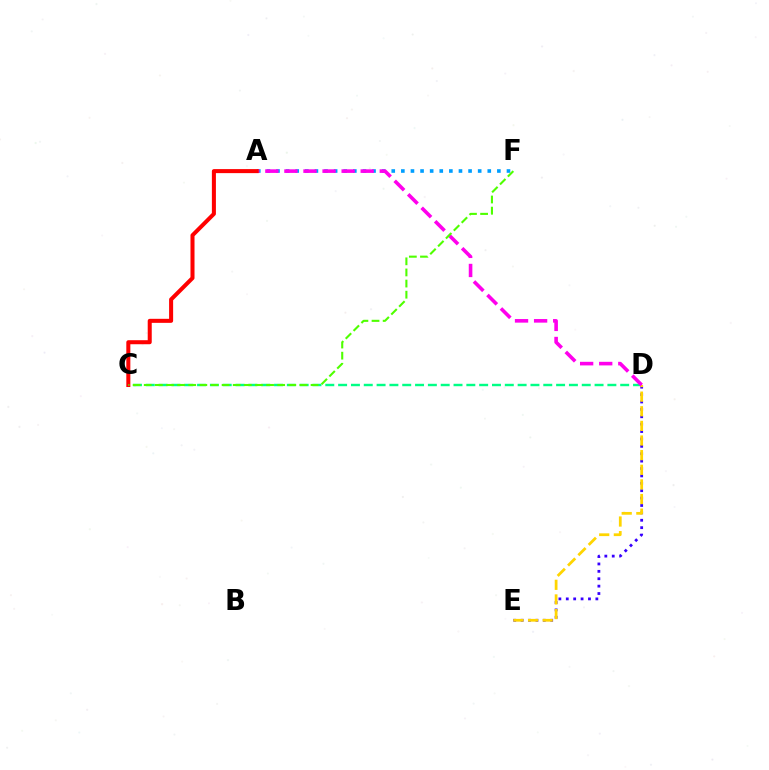{('D', 'E'): [{'color': '#3700ff', 'line_style': 'dotted', 'thickness': 2.01}, {'color': '#ffd500', 'line_style': 'dashed', 'thickness': 1.99}], ('C', 'D'): [{'color': '#00ff86', 'line_style': 'dashed', 'thickness': 1.74}], ('A', 'F'): [{'color': '#009eff', 'line_style': 'dotted', 'thickness': 2.61}], ('A', 'D'): [{'color': '#ff00ed', 'line_style': 'dashed', 'thickness': 2.59}], ('A', 'C'): [{'color': '#ff0000', 'line_style': 'solid', 'thickness': 2.9}], ('C', 'F'): [{'color': '#4fff00', 'line_style': 'dashed', 'thickness': 1.51}]}